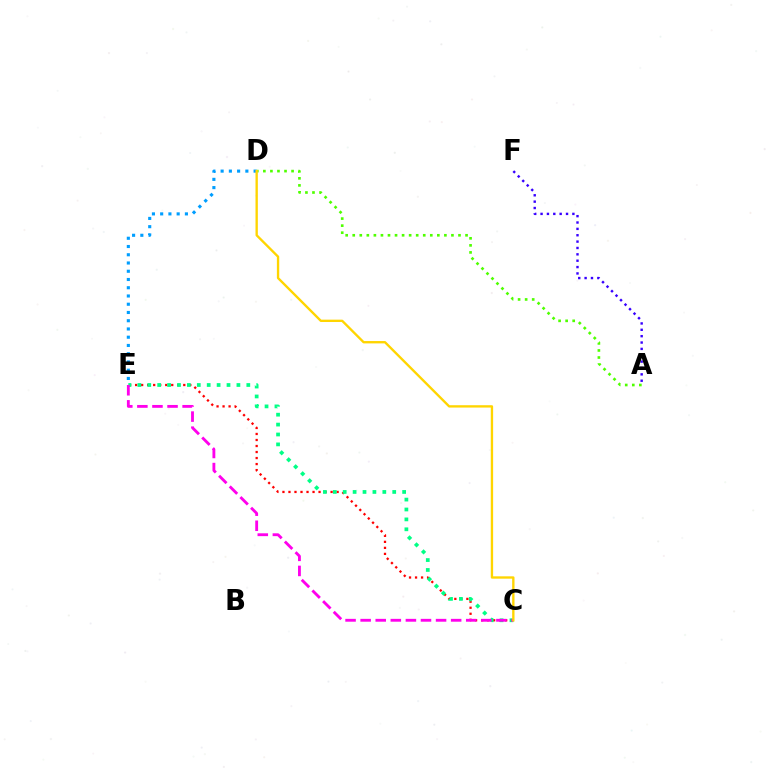{('C', 'E'): [{'color': '#ff0000', 'line_style': 'dotted', 'thickness': 1.64}, {'color': '#00ff86', 'line_style': 'dotted', 'thickness': 2.69}, {'color': '#ff00ed', 'line_style': 'dashed', 'thickness': 2.05}], ('A', 'F'): [{'color': '#3700ff', 'line_style': 'dotted', 'thickness': 1.73}], ('A', 'D'): [{'color': '#4fff00', 'line_style': 'dotted', 'thickness': 1.92}], ('D', 'E'): [{'color': '#009eff', 'line_style': 'dotted', 'thickness': 2.24}], ('C', 'D'): [{'color': '#ffd500', 'line_style': 'solid', 'thickness': 1.69}]}